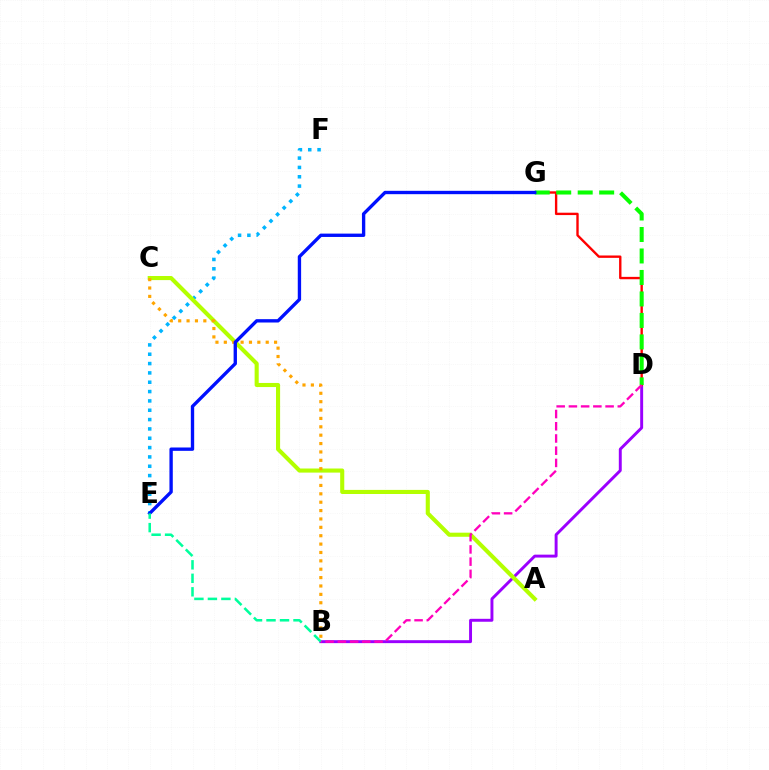{('E', 'F'): [{'color': '#00b5ff', 'line_style': 'dotted', 'thickness': 2.54}], ('B', 'D'): [{'color': '#9b00ff', 'line_style': 'solid', 'thickness': 2.11}, {'color': '#ff00bd', 'line_style': 'dashed', 'thickness': 1.66}], ('D', 'G'): [{'color': '#ff0000', 'line_style': 'solid', 'thickness': 1.71}, {'color': '#08ff00', 'line_style': 'dashed', 'thickness': 2.92}], ('A', 'C'): [{'color': '#b3ff00', 'line_style': 'solid', 'thickness': 2.95}], ('B', 'C'): [{'color': '#ffa500', 'line_style': 'dotted', 'thickness': 2.28}], ('E', 'G'): [{'color': '#0010ff', 'line_style': 'solid', 'thickness': 2.41}], ('B', 'E'): [{'color': '#00ff9d', 'line_style': 'dashed', 'thickness': 1.83}]}